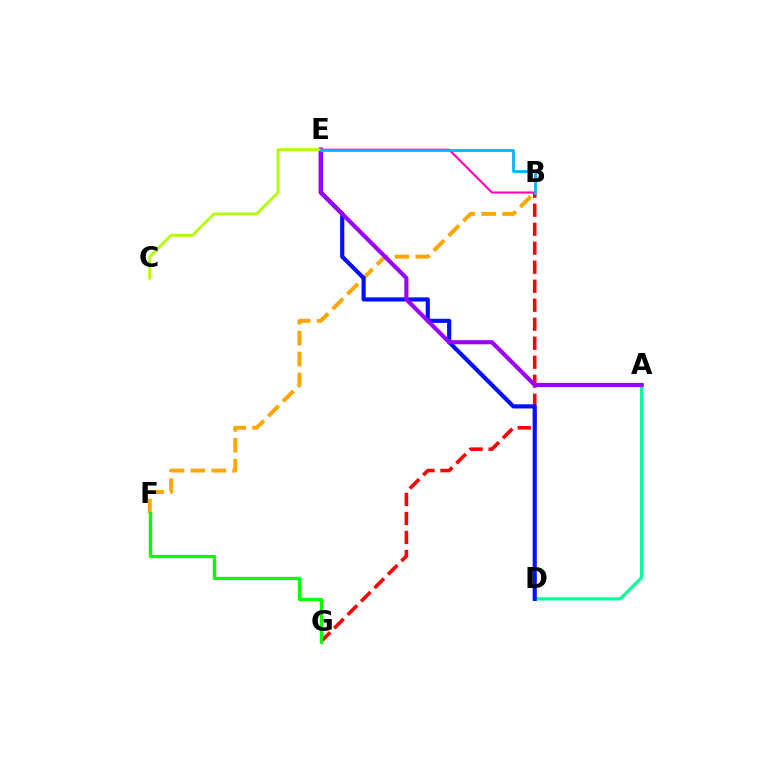{('B', 'G'): [{'color': '#ff0000', 'line_style': 'dashed', 'thickness': 2.58}], ('A', 'D'): [{'color': '#00ff9d', 'line_style': 'solid', 'thickness': 2.35}], ('B', 'F'): [{'color': '#ffa500', 'line_style': 'dashed', 'thickness': 2.84}], ('D', 'E'): [{'color': '#0010ff', 'line_style': 'solid', 'thickness': 2.99}], ('A', 'E'): [{'color': '#9b00ff', 'line_style': 'solid', 'thickness': 2.97}], ('C', 'E'): [{'color': '#b3ff00', 'line_style': 'solid', 'thickness': 2.02}], ('F', 'G'): [{'color': '#08ff00', 'line_style': 'solid', 'thickness': 2.4}], ('B', 'E'): [{'color': '#ff00bd', 'line_style': 'solid', 'thickness': 1.51}, {'color': '#00b5ff', 'line_style': 'solid', 'thickness': 1.99}]}